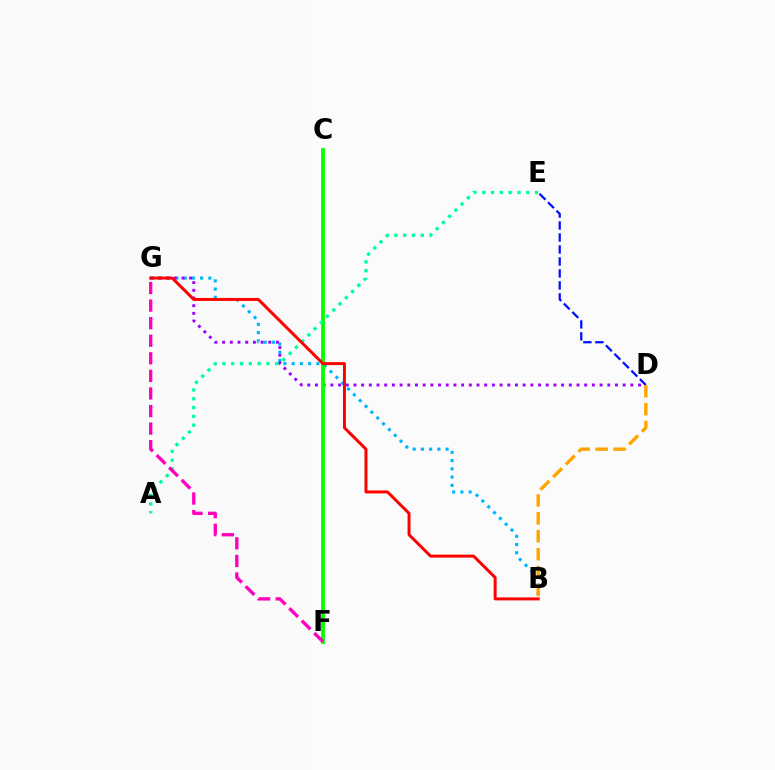{('D', 'E'): [{'color': '#0010ff', 'line_style': 'dashed', 'thickness': 1.63}], ('C', 'F'): [{'color': '#b3ff00', 'line_style': 'dashed', 'thickness': 1.5}, {'color': '#08ff00', 'line_style': 'solid', 'thickness': 2.75}], ('B', 'G'): [{'color': '#00b5ff', 'line_style': 'dotted', 'thickness': 2.24}, {'color': '#ff0000', 'line_style': 'solid', 'thickness': 2.14}], ('D', 'G'): [{'color': '#9b00ff', 'line_style': 'dotted', 'thickness': 2.09}], ('B', 'D'): [{'color': '#ffa500', 'line_style': 'dashed', 'thickness': 2.43}], ('A', 'E'): [{'color': '#00ff9d', 'line_style': 'dotted', 'thickness': 2.39}], ('F', 'G'): [{'color': '#ff00bd', 'line_style': 'dashed', 'thickness': 2.39}]}